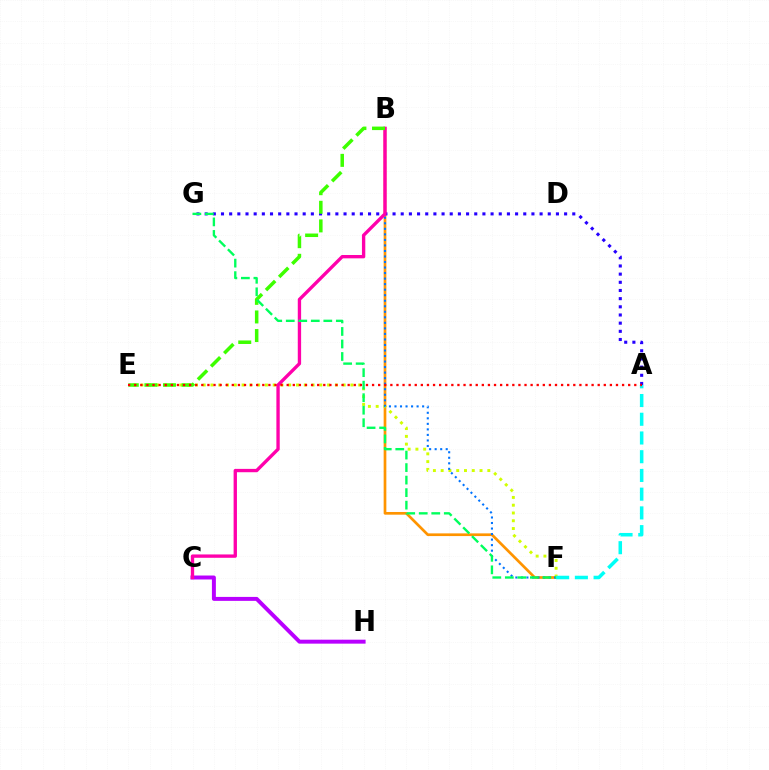{('C', 'H'): [{'color': '#b900ff', 'line_style': 'solid', 'thickness': 2.85}], ('B', 'F'): [{'color': '#ff9400', 'line_style': 'solid', 'thickness': 1.94}, {'color': '#0074ff', 'line_style': 'dotted', 'thickness': 1.5}], ('A', 'G'): [{'color': '#2500ff', 'line_style': 'dotted', 'thickness': 2.22}], ('E', 'F'): [{'color': '#d1ff00', 'line_style': 'dotted', 'thickness': 2.11}], ('A', 'F'): [{'color': '#00fff6', 'line_style': 'dashed', 'thickness': 2.54}], ('B', 'C'): [{'color': '#ff00ac', 'line_style': 'solid', 'thickness': 2.41}], ('B', 'E'): [{'color': '#3dff00', 'line_style': 'dashed', 'thickness': 2.53}], ('A', 'E'): [{'color': '#ff0000', 'line_style': 'dotted', 'thickness': 1.66}], ('F', 'G'): [{'color': '#00ff5c', 'line_style': 'dashed', 'thickness': 1.7}]}